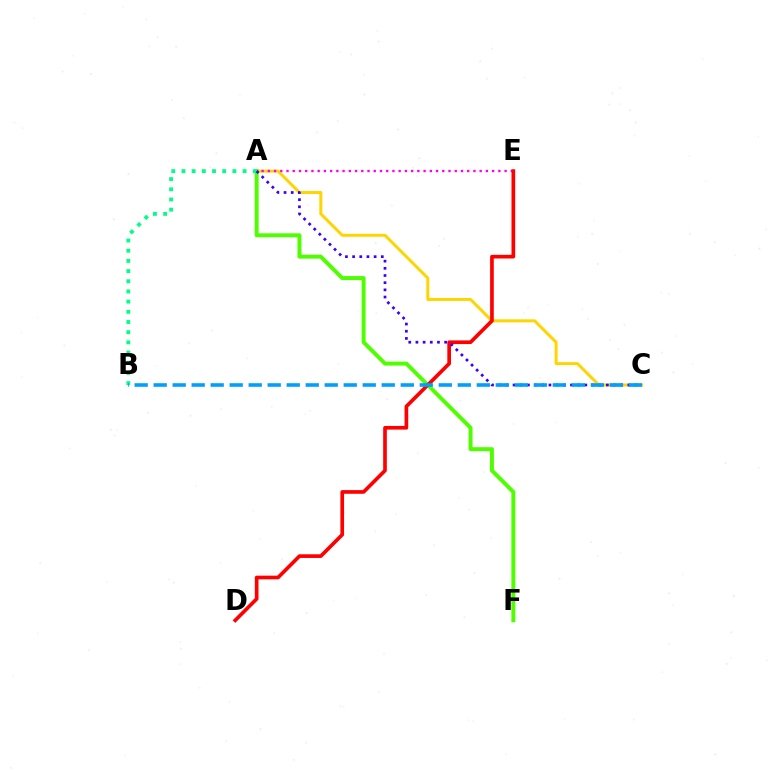{('A', 'C'): [{'color': '#ffd500', 'line_style': 'solid', 'thickness': 2.15}, {'color': '#3700ff', 'line_style': 'dotted', 'thickness': 1.95}], ('A', 'F'): [{'color': '#4fff00', 'line_style': 'solid', 'thickness': 2.84}], ('A', 'E'): [{'color': '#ff00ed', 'line_style': 'dotted', 'thickness': 1.69}], ('D', 'E'): [{'color': '#ff0000', 'line_style': 'solid', 'thickness': 2.64}], ('A', 'B'): [{'color': '#00ff86', 'line_style': 'dotted', 'thickness': 2.77}], ('B', 'C'): [{'color': '#009eff', 'line_style': 'dashed', 'thickness': 2.58}]}